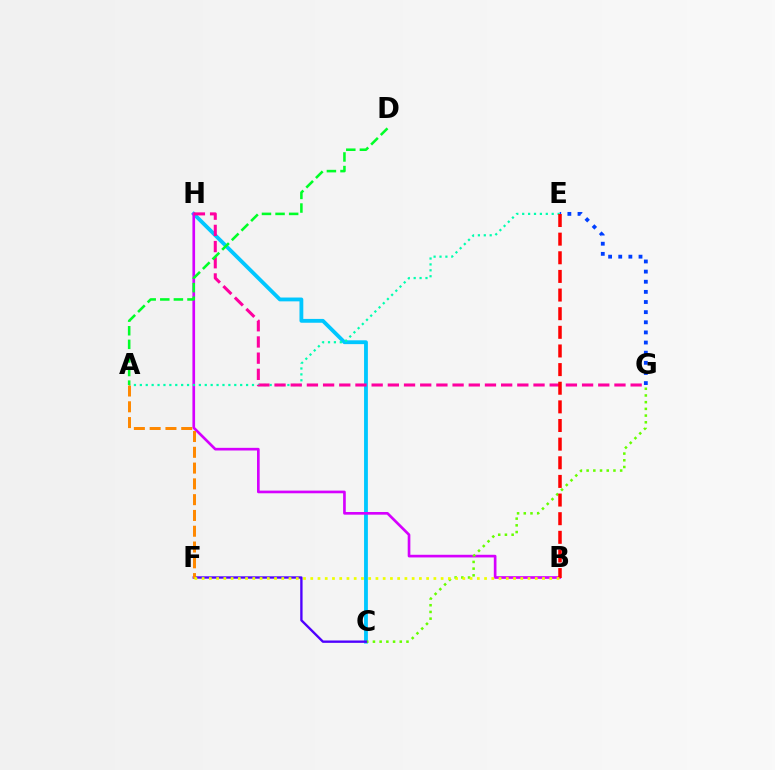{('C', 'H'): [{'color': '#00c7ff', 'line_style': 'solid', 'thickness': 2.75}], ('B', 'H'): [{'color': '#d600ff', 'line_style': 'solid', 'thickness': 1.92}], ('C', 'G'): [{'color': '#66ff00', 'line_style': 'dotted', 'thickness': 1.82}], ('E', 'G'): [{'color': '#003fff', 'line_style': 'dotted', 'thickness': 2.75}], ('A', 'E'): [{'color': '#00ffaf', 'line_style': 'dotted', 'thickness': 1.6}], ('G', 'H'): [{'color': '#ff00a0', 'line_style': 'dashed', 'thickness': 2.2}], ('C', 'F'): [{'color': '#4f00ff', 'line_style': 'solid', 'thickness': 1.7}], ('A', 'F'): [{'color': '#ff8800', 'line_style': 'dashed', 'thickness': 2.14}], ('B', 'E'): [{'color': '#ff0000', 'line_style': 'dashed', 'thickness': 2.53}], ('B', 'F'): [{'color': '#eeff00', 'line_style': 'dotted', 'thickness': 1.97}], ('A', 'D'): [{'color': '#00ff27', 'line_style': 'dashed', 'thickness': 1.85}]}